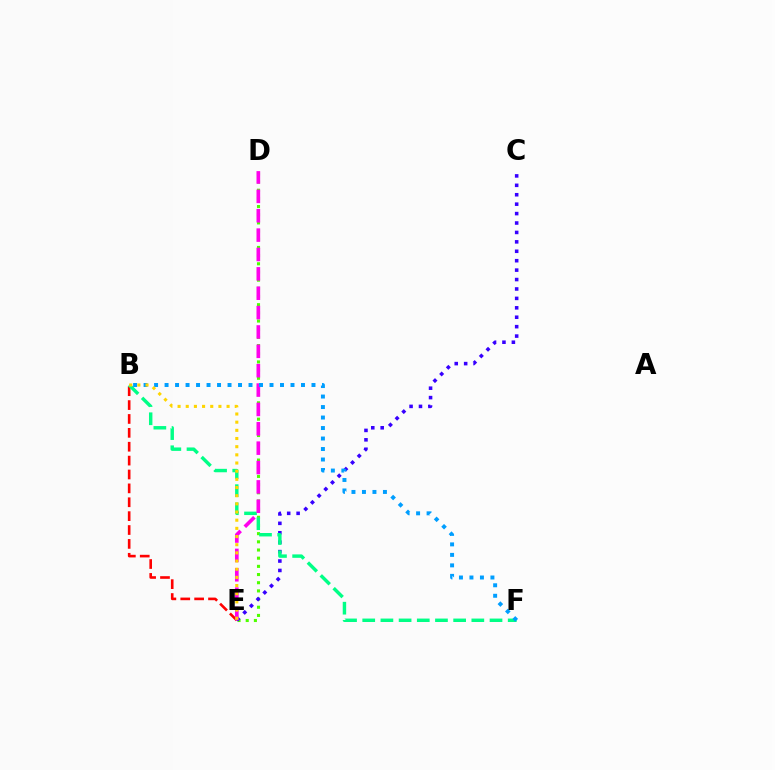{('D', 'E'): [{'color': '#4fff00', 'line_style': 'dotted', 'thickness': 2.22}, {'color': '#ff00ed', 'line_style': 'dashed', 'thickness': 2.63}], ('B', 'E'): [{'color': '#ff0000', 'line_style': 'dashed', 'thickness': 1.89}, {'color': '#ffd500', 'line_style': 'dotted', 'thickness': 2.22}], ('C', 'E'): [{'color': '#3700ff', 'line_style': 'dotted', 'thickness': 2.56}], ('B', 'F'): [{'color': '#00ff86', 'line_style': 'dashed', 'thickness': 2.47}, {'color': '#009eff', 'line_style': 'dotted', 'thickness': 2.85}]}